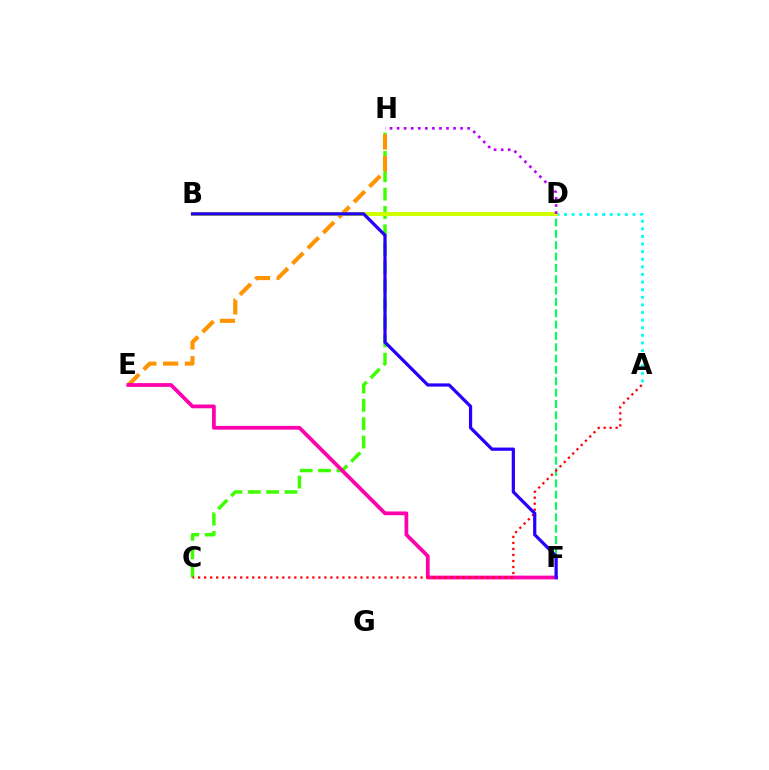{('C', 'H'): [{'color': '#3dff00', 'line_style': 'dashed', 'thickness': 2.49}], ('E', 'H'): [{'color': '#ff9400', 'line_style': 'dashed', 'thickness': 2.96}], ('D', 'F'): [{'color': '#00ff5c', 'line_style': 'dashed', 'thickness': 1.54}], ('A', 'D'): [{'color': '#00fff6', 'line_style': 'dotted', 'thickness': 2.07}], ('B', 'D'): [{'color': '#0074ff', 'line_style': 'dashed', 'thickness': 1.55}, {'color': '#d1ff00', 'line_style': 'solid', 'thickness': 2.84}], ('E', 'F'): [{'color': '#ff00ac', 'line_style': 'solid', 'thickness': 2.7}], ('A', 'C'): [{'color': '#ff0000', 'line_style': 'dotted', 'thickness': 1.63}], ('B', 'F'): [{'color': '#2500ff', 'line_style': 'solid', 'thickness': 2.32}], ('D', 'H'): [{'color': '#b900ff', 'line_style': 'dotted', 'thickness': 1.92}]}